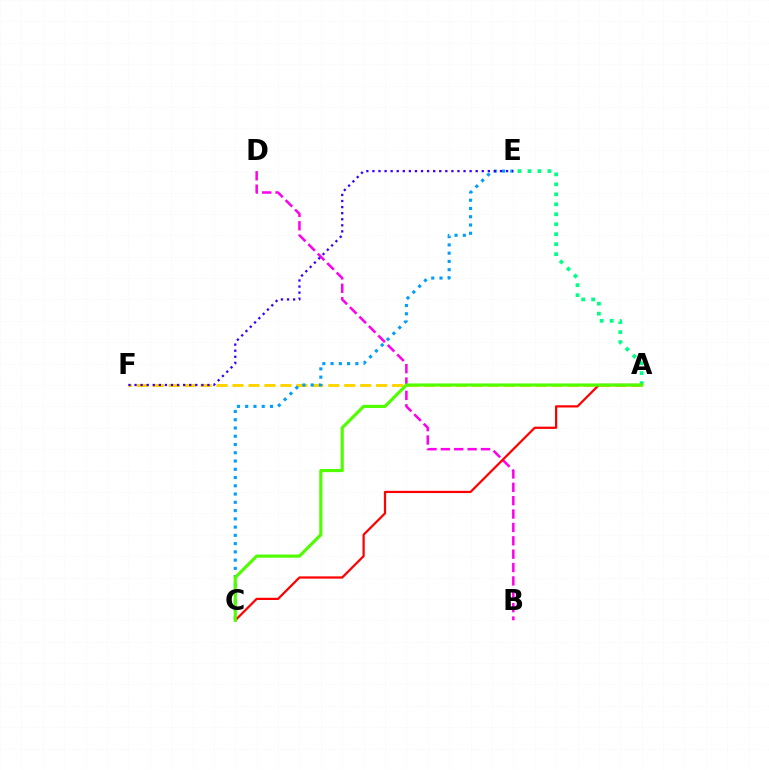{('A', 'F'): [{'color': '#ffd500', 'line_style': 'dashed', 'thickness': 2.17}], ('C', 'E'): [{'color': '#009eff', 'line_style': 'dotted', 'thickness': 2.24}], ('A', 'E'): [{'color': '#00ff86', 'line_style': 'dotted', 'thickness': 2.71}], ('B', 'D'): [{'color': '#ff00ed', 'line_style': 'dashed', 'thickness': 1.82}], ('A', 'C'): [{'color': '#ff0000', 'line_style': 'solid', 'thickness': 1.61}, {'color': '#4fff00', 'line_style': 'solid', 'thickness': 2.26}], ('E', 'F'): [{'color': '#3700ff', 'line_style': 'dotted', 'thickness': 1.65}]}